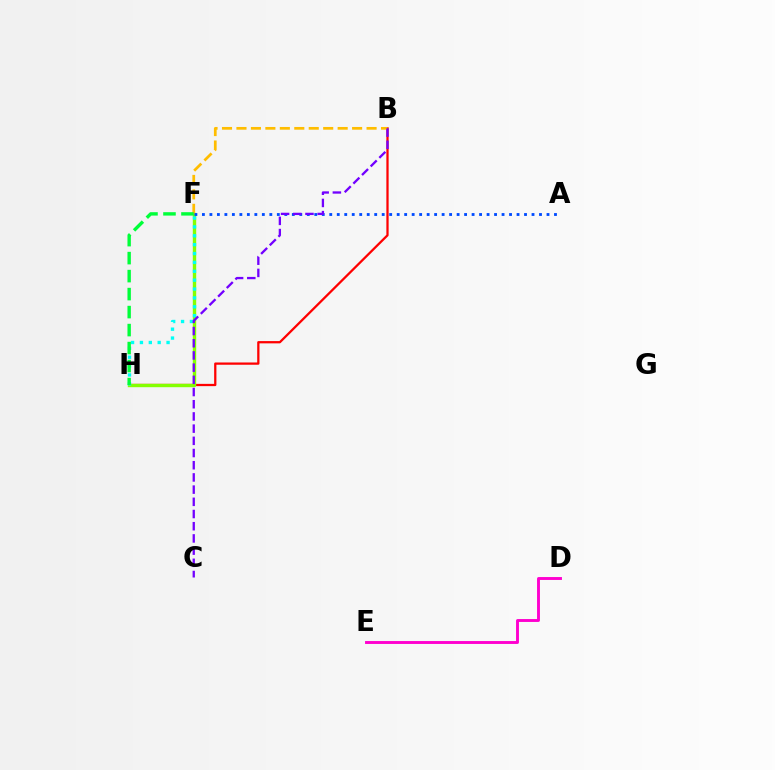{('B', 'H'): [{'color': '#ff0000', 'line_style': 'solid', 'thickness': 1.63}], ('F', 'H'): [{'color': '#84ff00', 'line_style': 'solid', 'thickness': 2.44}, {'color': '#00fff6', 'line_style': 'dotted', 'thickness': 2.41}, {'color': '#00ff39', 'line_style': 'dashed', 'thickness': 2.44}], ('D', 'E'): [{'color': '#ff00cf', 'line_style': 'solid', 'thickness': 2.09}], ('B', 'F'): [{'color': '#ffbd00', 'line_style': 'dashed', 'thickness': 1.96}], ('A', 'F'): [{'color': '#004bff', 'line_style': 'dotted', 'thickness': 2.04}], ('B', 'C'): [{'color': '#7200ff', 'line_style': 'dashed', 'thickness': 1.66}]}